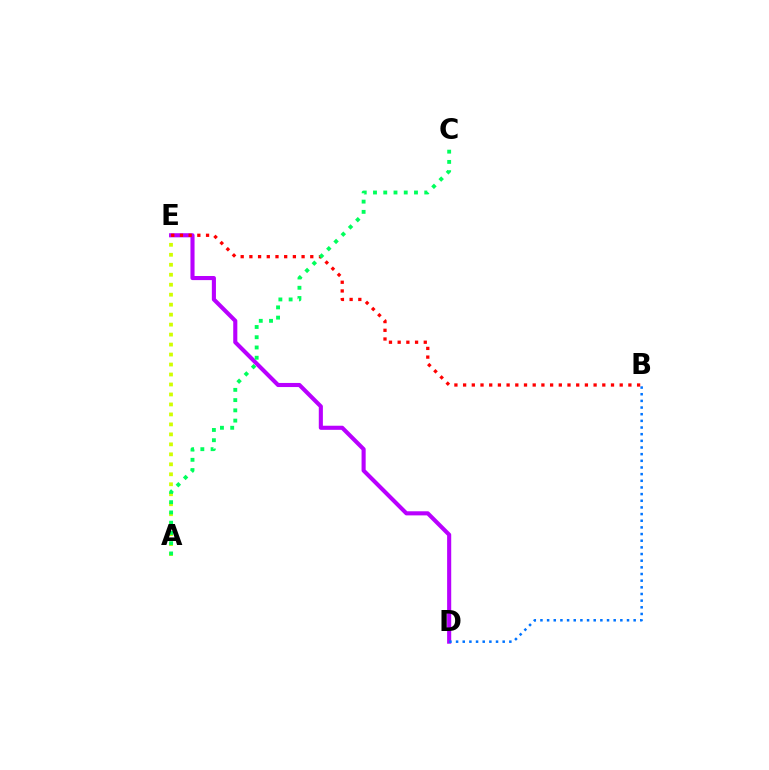{('A', 'E'): [{'color': '#d1ff00', 'line_style': 'dotted', 'thickness': 2.71}], ('D', 'E'): [{'color': '#b900ff', 'line_style': 'solid', 'thickness': 2.95}], ('B', 'D'): [{'color': '#0074ff', 'line_style': 'dotted', 'thickness': 1.81}], ('B', 'E'): [{'color': '#ff0000', 'line_style': 'dotted', 'thickness': 2.36}], ('A', 'C'): [{'color': '#00ff5c', 'line_style': 'dotted', 'thickness': 2.78}]}